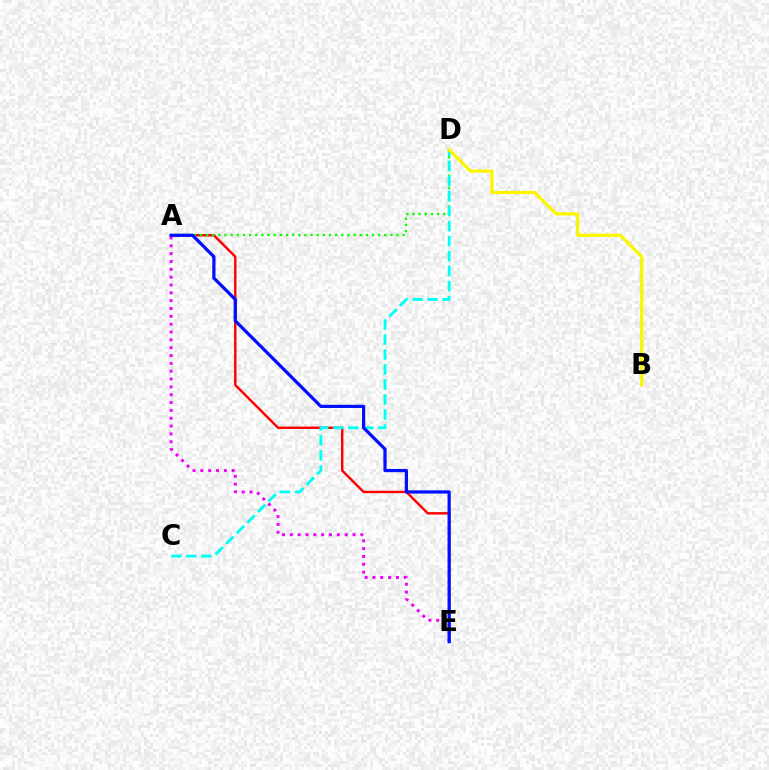{('A', 'E'): [{'color': '#ff0000', 'line_style': 'solid', 'thickness': 1.75}, {'color': '#ee00ff', 'line_style': 'dotted', 'thickness': 2.13}, {'color': '#0010ff', 'line_style': 'solid', 'thickness': 2.32}], ('A', 'D'): [{'color': '#08ff00', 'line_style': 'dotted', 'thickness': 1.67}], ('C', 'D'): [{'color': '#00fff6', 'line_style': 'dashed', 'thickness': 2.04}], ('B', 'D'): [{'color': '#fcf500', 'line_style': 'solid', 'thickness': 2.33}]}